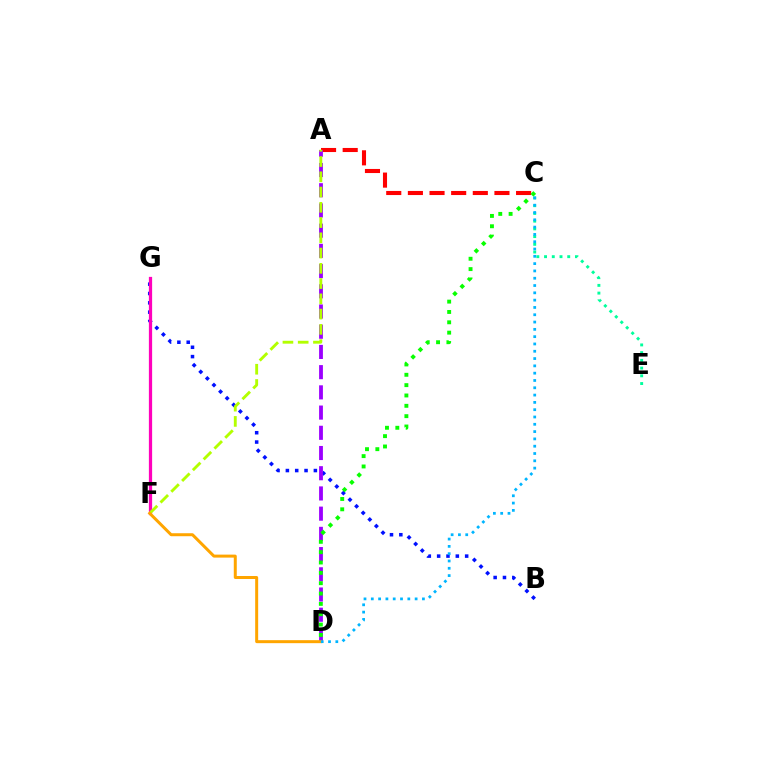{('B', 'G'): [{'color': '#0010ff', 'line_style': 'dotted', 'thickness': 2.54}], ('A', 'C'): [{'color': '#ff0000', 'line_style': 'dashed', 'thickness': 2.94}], ('C', 'E'): [{'color': '#00ff9d', 'line_style': 'dotted', 'thickness': 2.1}], ('F', 'G'): [{'color': '#ff00bd', 'line_style': 'solid', 'thickness': 2.33}], ('A', 'D'): [{'color': '#9b00ff', 'line_style': 'dashed', 'thickness': 2.75}], ('C', 'D'): [{'color': '#08ff00', 'line_style': 'dotted', 'thickness': 2.81}, {'color': '#00b5ff', 'line_style': 'dotted', 'thickness': 1.98}], ('A', 'F'): [{'color': '#b3ff00', 'line_style': 'dashed', 'thickness': 2.07}], ('D', 'F'): [{'color': '#ffa500', 'line_style': 'solid', 'thickness': 2.16}]}